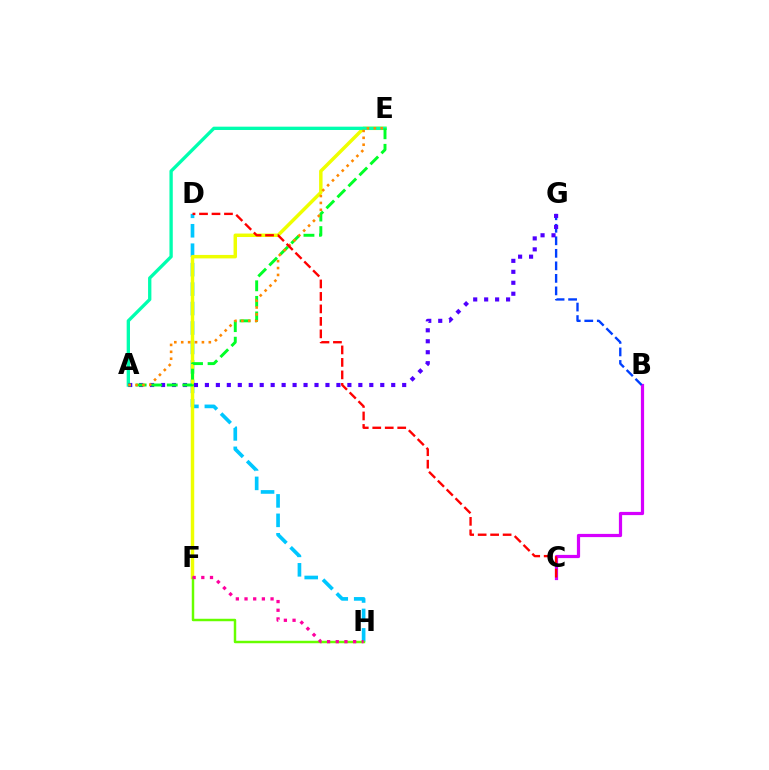{('D', 'H'): [{'color': '#00c7ff', 'line_style': 'dashed', 'thickness': 2.64}], ('B', 'C'): [{'color': '#d600ff', 'line_style': 'solid', 'thickness': 2.31}], ('E', 'F'): [{'color': '#eeff00', 'line_style': 'solid', 'thickness': 2.5}], ('B', 'G'): [{'color': '#003fff', 'line_style': 'dashed', 'thickness': 1.7}], ('A', 'E'): [{'color': '#00ffaf', 'line_style': 'solid', 'thickness': 2.39}, {'color': '#00ff27', 'line_style': 'dashed', 'thickness': 2.11}, {'color': '#ff8800', 'line_style': 'dotted', 'thickness': 1.88}], ('F', 'H'): [{'color': '#66ff00', 'line_style': 'solid', 'thickness': 1.78}, {'color': '#ff00a0', 'line_style': 'dotted', 'thickness': 2.36}], ('A', 'G'): [{'color': '#4f00ff', 'line_style': 'dotted', 'thickness': 2.98}], ('C', 'D'): [{'color': '#ff0000', 'line_style': 'dashed', 'thickness': 1.7}]}